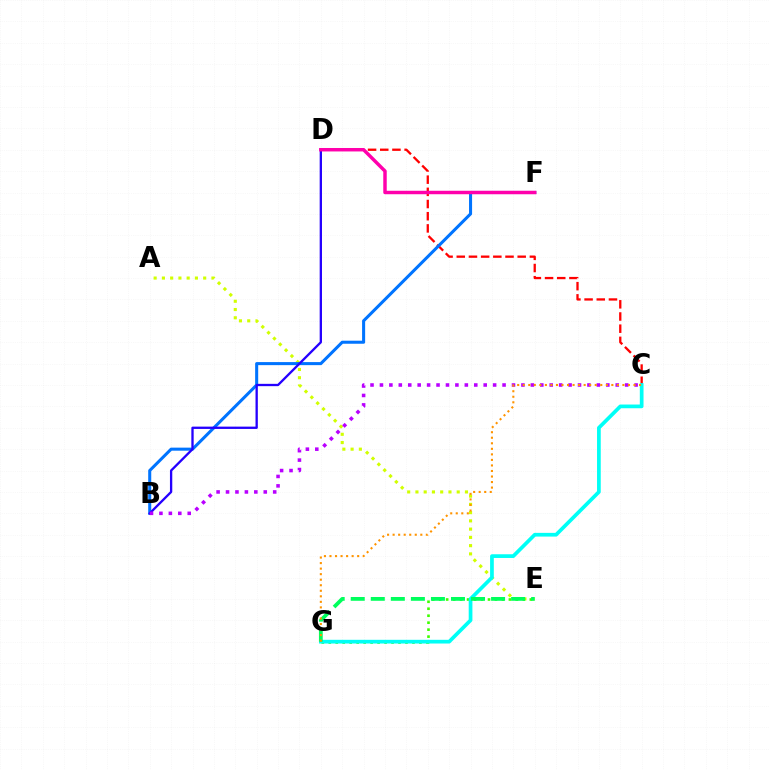{('A', 'E'): [{'color': '#d1ff00', 'line_style': 'dotted', 'thickness': 2.24}], ('C', 'D'): [{'color': '#ff0000', 'line_style': 'dashed', 'thickness': 1.66}], ('E', 'G'): [{'color': '#3dff00', 'line_style': 'dotted', 'thickness': 1.89}, {'color': '#00ff5c', 'line_style': 'dashed', 'thickness': 2.72}], ('B', 'F'): [{'color': '#0074ff', 'line_style': 'solid', 'thickness': 2.2}], ('B', 'D'): [{'color': '#2500ff', 'line_style': 'solid', 'thickness': 1.67}], ('C', 'G'): [{'color': '#00fff6', 'line_style': 'solid', 'thickness': 2.67}, {'color': '#ff9400', 'line_style': 'dotted', 'thickness': 1.5}], ('B', 'C'): [{'color': '#b900ff', 'line_style': 'dotted', 'thickness': 2.56}], ('D', 'F'): [{'color': '#ff00ac', 'line_style': 'solid', 'thickness': 2.49}]}